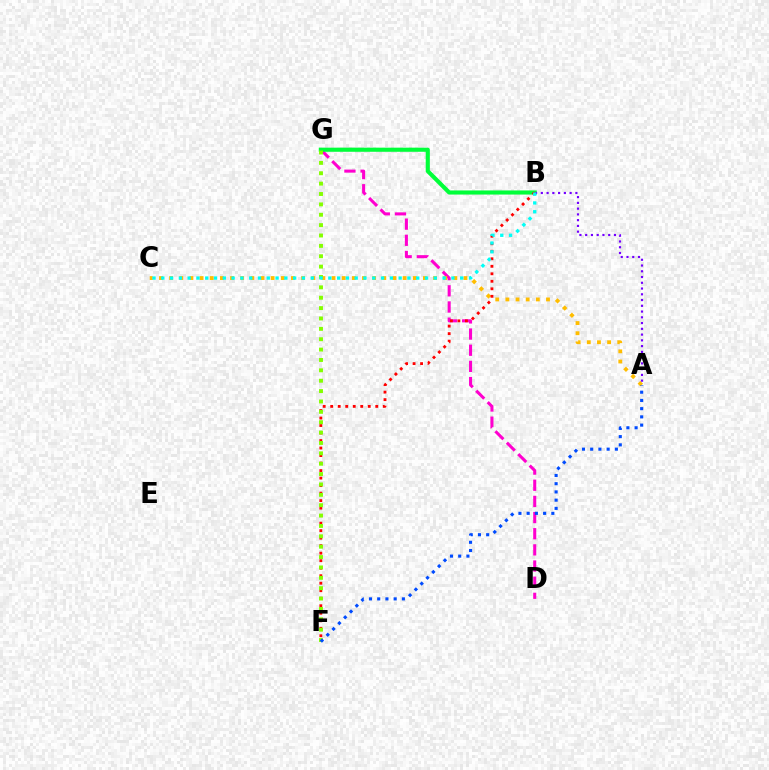{('D', 'G'): [{'color': '#ff00cf', 'line_style': 'dashed', 'thickness': 2.2}], ('A', 'C'): [{'color': '#ffbd00', 'line_style': 'dotted', 'thickness': 2.76}], ('B', 'G'): [{'color': '#00ff39', 'line_style': 'solid', 'thickness': 2.96}], ('B', 'F'): [{'color': '#ff0000', 'line_style': 'dotted', 'thickness': 2.04}], ('F', 'G'): [{'color': '#84ff00', 'line_style': 'dotted', 'thickness': 2.82}], ('A', 'B'): [{'color': '#7200ff', 'line_style': 'dotted', 'thickness': 1.56}], ('B', 'C'): [{'color': '#00fff6', 'line_style': 'dotted', 'thickness': 2.39}], ('A', 'F'): [{'color': '#004bff', 'line_style': 'dotted', 'thickness': 2.24}]}